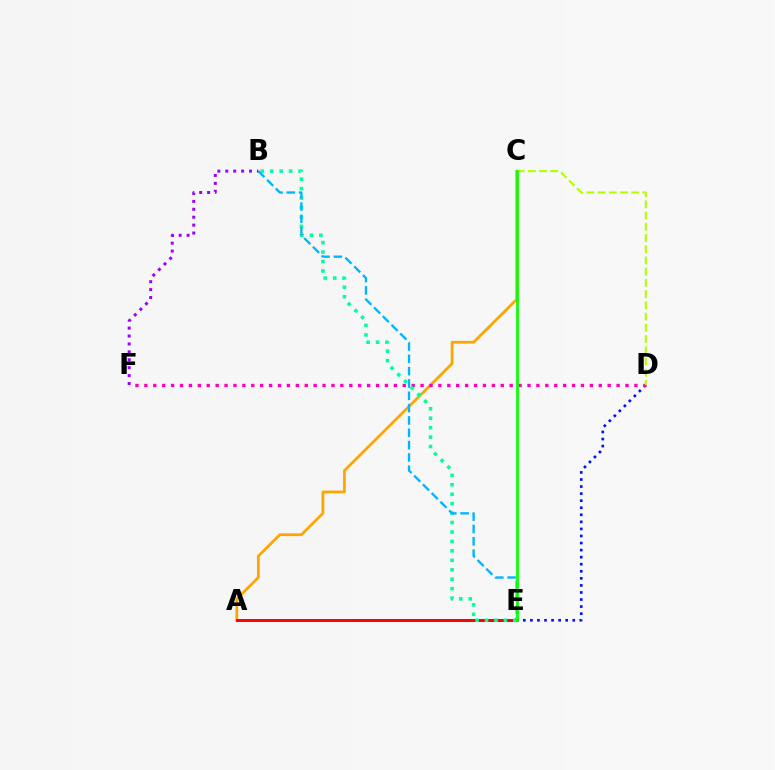{('D', 'E'): [{'color': '#0010ff', 'line_style': 'dotted', 'thickness': 1.92}], ('A', 'C'): [{'color': '#ffa500', 'line_style': 'solid', 'thickness': 1.99}], ('A', 'E'): [{'color': '#ff0000', 'line_style': 'solid', 'thickness': 2.13}], ('D', 'F'): [{'color': '#ff00bd', 'line_style': 'dotted', 'thickness': 2.42}], ('C', 'D'): [{'color': '#b3ff00', 'line_style': 'dashed', 'thickness': 1.52}], ('B', 'E'): [{'color': '#00ff9d', 'line_style': 'dotted', 'thickness': 2.57}, {'color': '#00b5ff', 'line_style': 'dashed', 'thickness': 1.67}], ('C', 'E'): [{'color': '#08ff00', 'line_style': 'solid', 'thickness': 1.97}], ('B', 'F'): [{'color': '#9b00ff', 'line_style': 'dotted', 'thickness': 2.15}]}